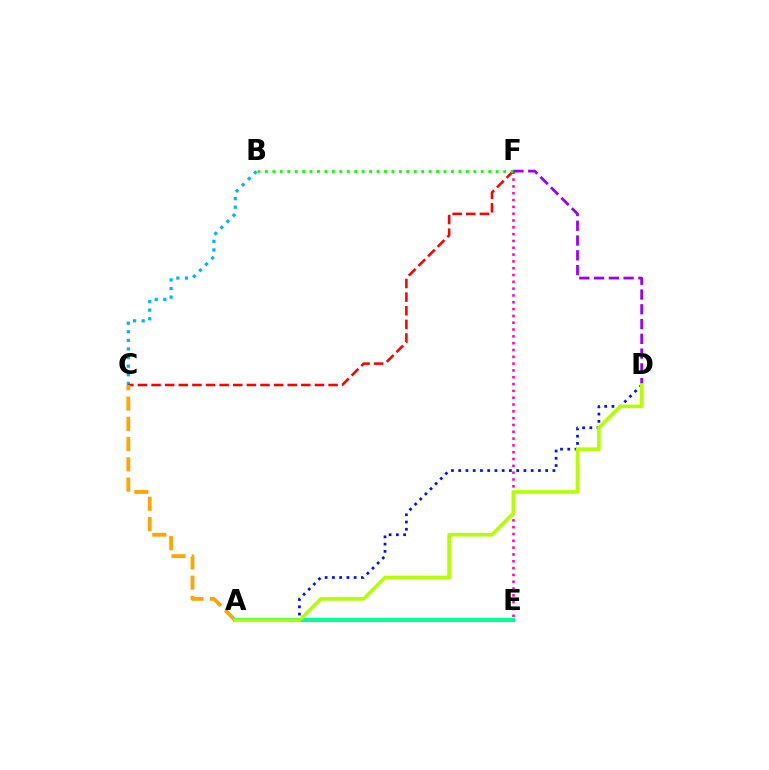{('B', 'C'): [{'color': '#00b5ff', 'line_style': 'dotted', 'thickness': 2.34}], ('A', 'D'): [{'color': '#0010ff', 'line_style': 'dotted', 'thickness': 1.97}, {'color': '#b3ff00', 'line_style': 'solid', 'thickness': 2.58}], ('C', 'F'): [{'color': '#ff0000', 'line_style': 'dashed', 'thickness': 1.85}], ('A', 'C'): [{'color': '#ffa500', 'line_style': 'dashed', 'thickness': 2.75}], ('E', 'F'): [{'color': '#ff00bd', 'line_style': 'dotted', 'thickness': 1.85}], ('B', 'F'): [{'color': '#08ff00', 'line_style': 'dotted', 'thickness': 2.02}], ('D', 'F'): [{'color': '#9b00ff', 'line_style': 'dashed', 'thickness': 2.01}], ('A', 'E'): [{'color': '#00ff9d', 'line_style': 'solid', 'thickness': 2.92}]}